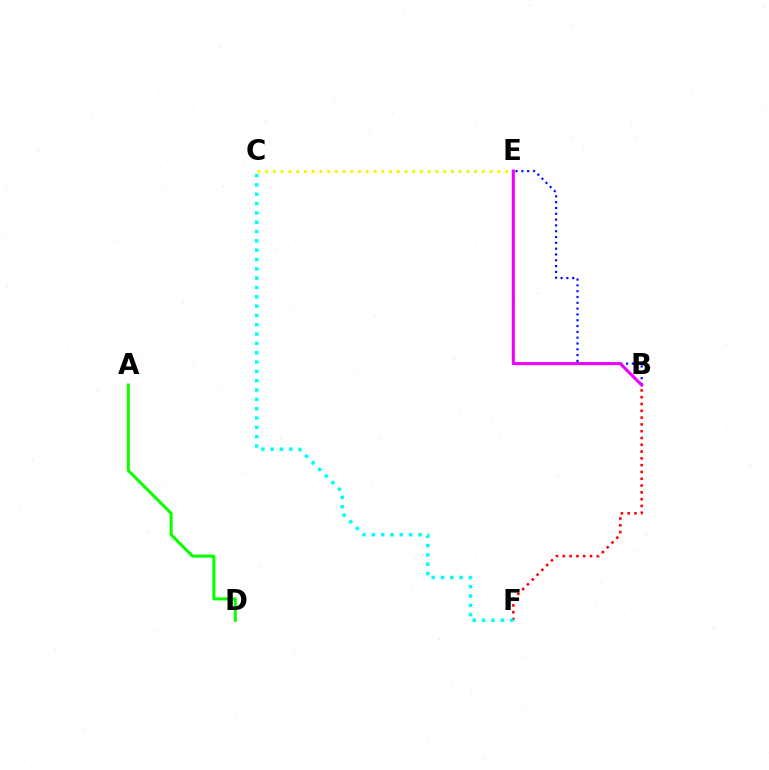{('B', 'E'): [{'color': '#0010ff', 'line_style': 'dotted', 'thickness': 1.58}, {'color': '#ee00ff', 'line_style': 'solid', 'thickness': 2.22}], ('B', 'F'): [{'color': '#ff0000', 'line_style': 'dotted', 'thickness': 1.85}], ('C', 'F'): [{'color': '#00fff6', 'line_style': 'dotted', 'thickness': 2.53}], ('A', 'D'): [{'color': '#08ff00', 'line_style': 'solid', 'thickness': 2.18}], ('C', 'E'): [{'color': '#fcf500', 'line_style': 'dotted', 'thickness': 2.1}]}